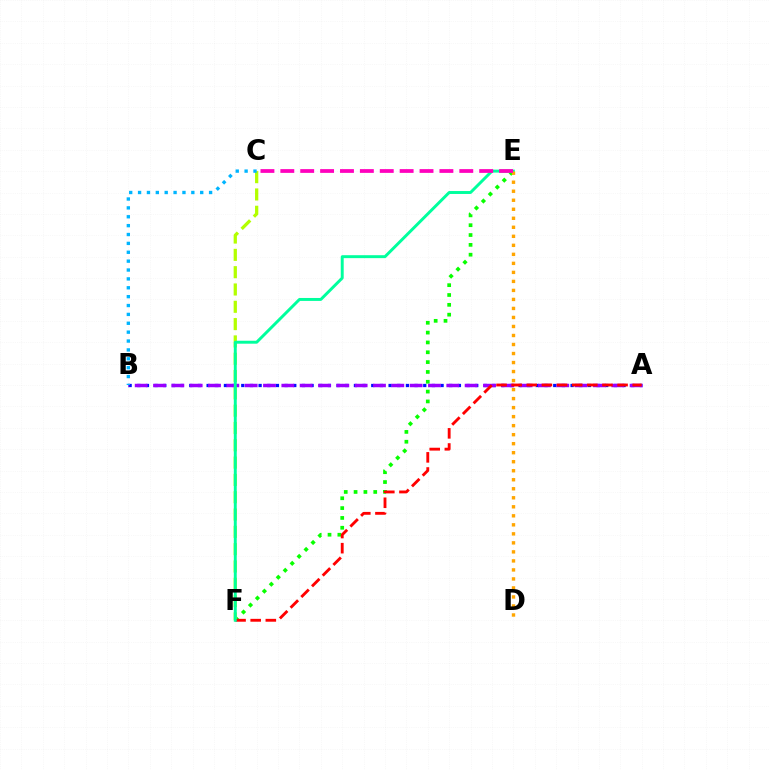{('A', 'B'): [{'color': '#0010ff', 'line_style': 'dotted', 'thickness': 2.35}, {'color': '#9b00ff', 'line_style': 'dashed', 'thickness': 2.49}], ('E', 'F'): [{'color': '#08ff00', 'line_style': 'dotted', 'thickness': 2.67}, {'color': '#00ff9d', 'line_style': 'solid', 'thickness': 2.12}], ('C', 'F'): [{'color': '#b3ff00', 'line_style': 'dashed', 'thickness': 2.35}], ('A', 'F'): [{'color': '#ff0000', 'line_style': 'dashed', 'thickness': 2.06}], ('D', 'E'): [{'color': '#ffa500', 'line_style': 'dotted', 'thickness': 2.45}], ('C', 'E'): [{'color': '#ff00bd', 'line_style': 'dashed', 'thickness': 2.7}], ('B', 'C'): [{'color': '#00b5ff', 'line_style': 'dotted', 'thickness': 2.41}]}